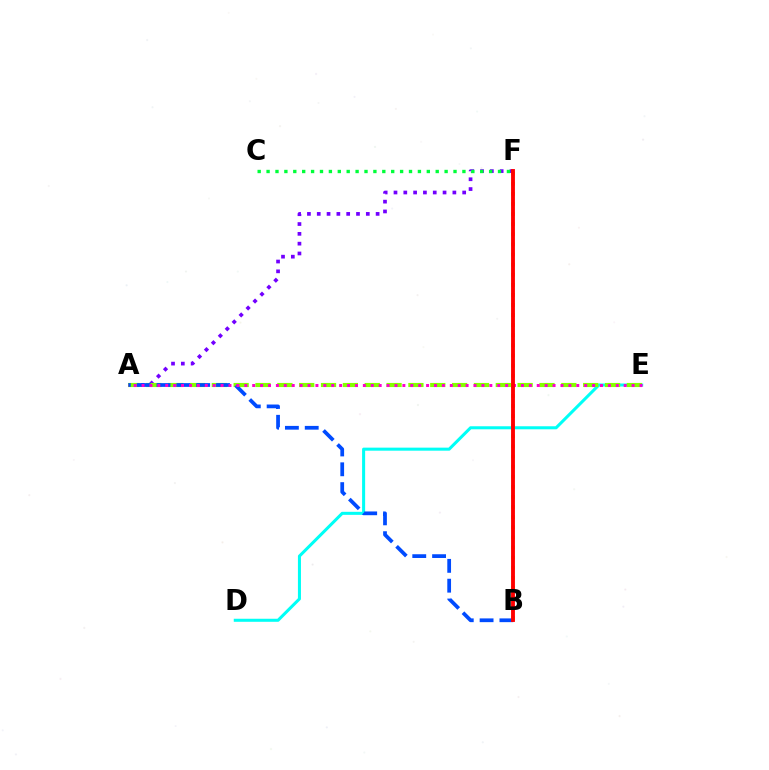{('D', 'E'): [{'color': '#00fff6', 'line_style': 'solid', 'thickness': 2.19}], ('B', 'F'): [{'color': '#ffbd00', 'line_style': 'dotted', 'thickness': 2.74}, {'color': '#ff0000', 'line_style': 'solid', 'thickness': 2.78}], ('A', 'F'): [{'color': '#7200ff', 'line_style': 'dotted', 'thickness': 2.67}], ('A', 'E'): [{'color': '#84ff00', 'line_style': 'dashed', 'thickness': 2.97}, {'color': '#ff00cf', 'line_style': 'dotted', 'thickness': 2.15}], ('A', 'B'): [{'color': '#004bff', 'line_style': 'dashed', 'thickness': 2.69}], ('C', 'F'): [{'color': '#00ff39', 'line_style': 'dotted', 'thickness': 2.42}]}